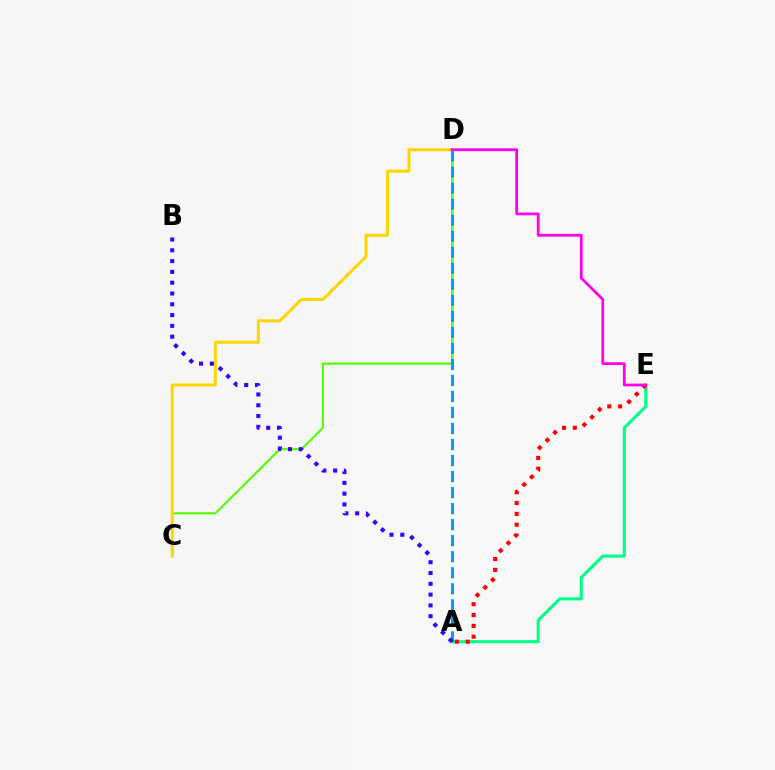{('A', 'E'): [{'color': '#00ff86', 'line_style': 'solid', 'thickness': 2.23}, {'color': '#ff0000', 'line_style': 'dotted', 'thickness': 2.94}], ('C', 'D'): [{'color': '#4fff00', 'line_style': 'solid', 'thickness': 1.5}, {'color': '#ffd500', 'line_style': 'solid', 'thickness': 2.16}], ('D', 'E'): [{'color': '#ff00ed', 'line_style': 'solid', 'thickness': 2.0}], ('A', 'D'): [{'color': '#009eff', 'line_style': 'dashed', 'thickness': 2.18}], ('A', 'B'): [{'color': '#3700ff', 'line_style': 'dotted', 'thickness': 2.93}]}